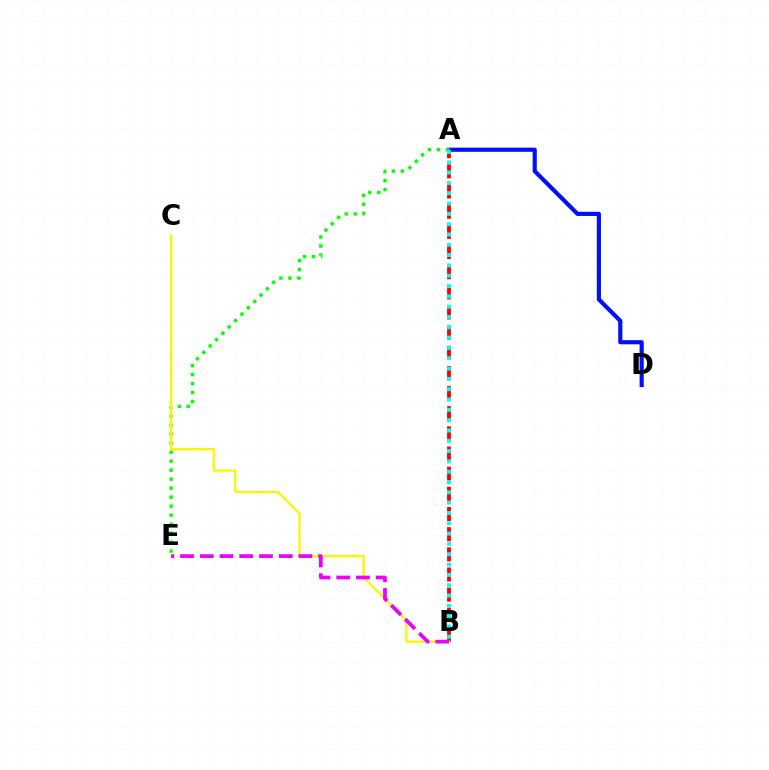{('A', 'B'): [{'color': '#ff0000', 'line_style': 'dashed', 'thickness': 2.74}, {'color': '#00fff6', 'line_style': 'dotted', 'thickness': 2.8}], ('A', 'D'): [{'color': '#0010ff', 'line_style': 'solid', 'thickness': 2.99}], ('A', 'E'): [{'color': '#08ff00', 'line_style': 'dotted', 'thickness': 2.44}], ('B', 'C'): [{'color': '#fcf500', 'line_style': 'solid', 'thickness': 1.66}], ('B', 'E'): [{'color': '#ee00ff', 'line_style': 'dashed', 'thickness': 2.68}]}